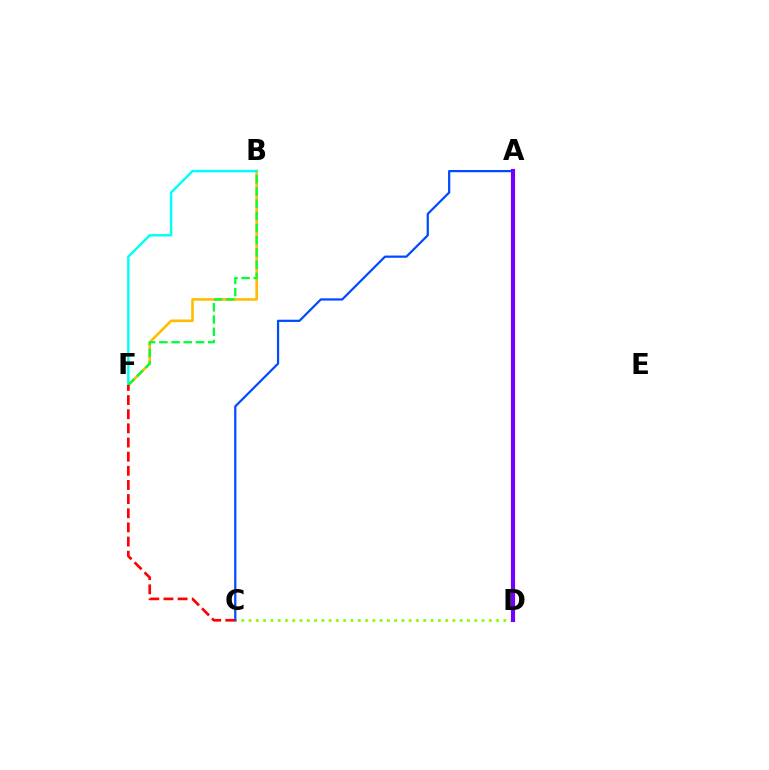{('A', 'D'): [{'color': '#ff00cf', 'line_style': 'solid', 'thickness': 1.88}, {'color': '#7200ff', 'line_style': 'solid', 'thickness': 2.98}], ('C', 'D'): [{'color': '#84ff00', 'line_style': 'dotted', 'thickness': 1.98}], ('B', 'F'): [{'color': '#ffbd00', 'line_style': 'solid', 'thickness': 1.9}, {'color': '#00fff6', 'line_style': 'solid', 'thickness': 1.75}, {'color': '#00ff39', 'line_style': 'dashed', 'thickness': 1.66}], ('A', 'C'): [{'color': '#004bff', 'line_style': 'solid', 'thickness': 1.61}], ('C', 'F'): [{'color': '#ff0000', 'line_style': 'dashed', 'thickness': 1.92}]}